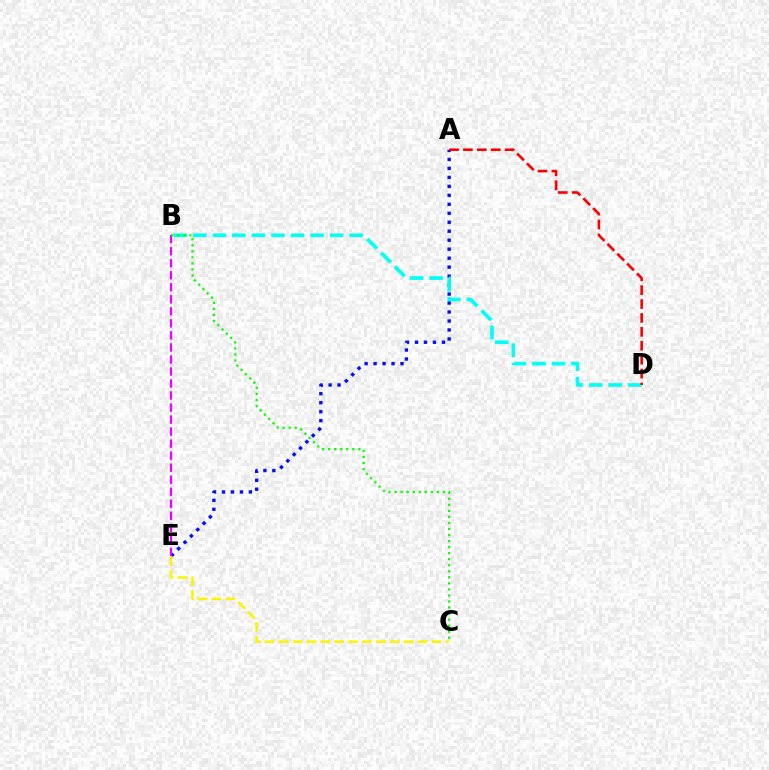{('A', 'E'): [{'color': '#0010ff', 'line_style': 'dotted', 'thickness': 2.44}], ('B', 'D'): [{'color': '#00fff6', 'line_style': 'dashed', 'thickness': 2.65}], ('C', 'E'): [{'color': '#fcf500', 'line_style': 'dashed', 'thickness': 1.89}], ('B', 'E'): [{'color': '#ee00ff', 'line_style': 'dashed', 'thickness': 1.63}], ('B', 'C'): [{'color': '#08ff00', 'line_style': 'dotted', 'thickness': 1.64}], ('A', 'D'): [{'color': '#ff0000', 'line_style': 'dashed', 'thickness': 1.89}]}